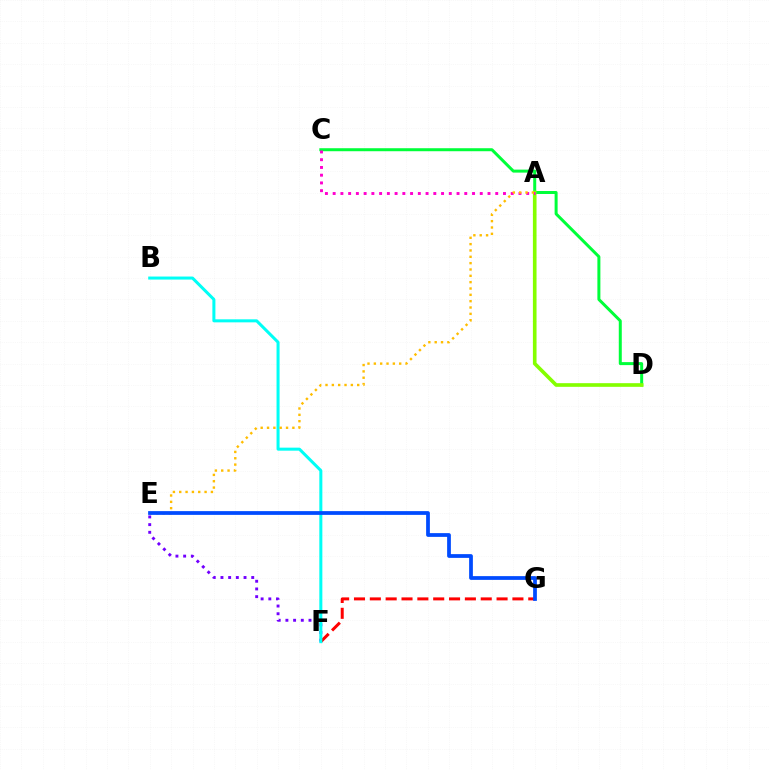{('E', 'F'): [{'color': '#7200ff', 'line_style': 'dotted', 'thickness': 2.09}], ('F', 'G'): [{'color': '#ff0000', 'line_style': 'dashed', 'thickness': 2.15}], ('C', 'D'): [{'color': '#00ff39', 'line_style': 'solid', 'thickness': 2.16}], ('A', 'D'): [{'color': '#84ff00', 'line_style': 'solid', 'thickness': 2.62}], ('A', 'C'): [{'color': '#ff00cf', 'line_style': 'dotted', 'thickness': 2.1}], ('B', 'F'): [{'color': '#00fff6', 'line_style': 'solid', 'thickness': 2.18}], ('A', 'E'): [{'color': '#ffbd00', 'line_style': 'dotted', 'thickness': 1.72}], ('E', 'G'): [{'color': '#004bff', 'line_style': 'solid', 'thickness': 2.7}]}